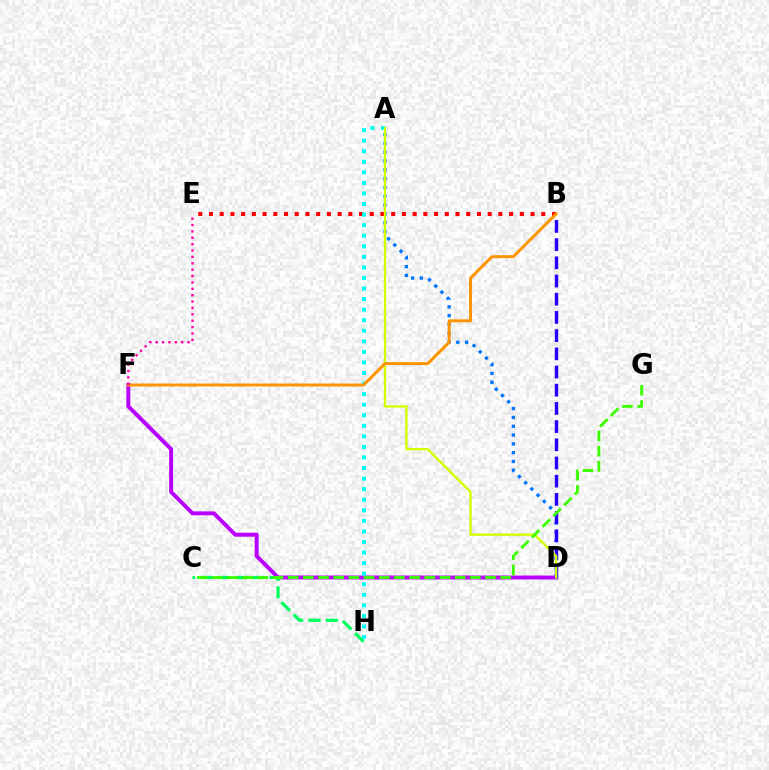{('A', 'D'): [{'color': '#0074ff', 'line_style': 'dotted', 'thickness': 2.39}, {'color': '#d1ff00', 'line_style': 'solid', 'thickness': 1.7}], ('D', 'F'): [{'color': '#b900ff', 'line_style': 'solid', 'thickness': 2.83}], ('B', 'D'): [{'color': '#2500ff', 'line_style': 'dashed', 'thickness': 2.47}], ('C', 'H'): [{'color': '#00ff5c', 'line_style': 'dashed', 'thickness': 2.35}], ('B', 'E'): [{'color': '#ff0000', 'line_style': 'dotted', 'thickness': 2.91}], ('A', 'H'): [{'color': '#00fff6', 'line_style': 'dotted', 'thickness': 2.87}], ('B', 'F'): [{'color': '#ff9400', 'line_style': 'solid', 'thickness': 2.13}], ('C', 'G'): [{'color': '#3dff00', 'line_style': 'dashed', 'thickness': 2.06}], ('E', 'F'): [{'color': '#ff00ac', 'line_style': 'dotted', 'thickness': 1.73}]}